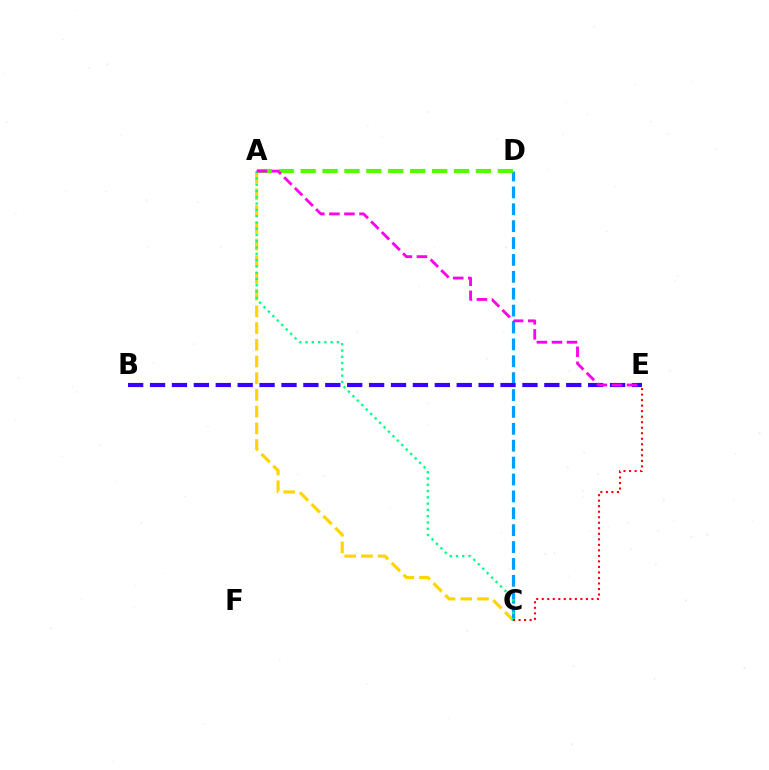{('A', 'C'): [{'color': '#ffd500', 'line_style': 'dashed', 'thickness': 2.27}, {'color': '#00ff86', 'line_style': 'dotted', 'thickness': 1.71}], ('C', 'D'): [{'color': '#009eff', 'line_style': 'dashed', 'thickness': 2.29}], ('C', 'E'): [{'color': '#ff0000', 'line_style': 'dotted', 'thickness': 1.5}], ('A', 'D'): [{'color': '#4fff00', 'line_style': 'dashed', 'thickness': 2.98}], ('B', 'E'): [{'color': '#3700ff', 'line_style': 'dashed', 'thickness': 2.98}], ('A', 'E'): [{'color': '#ff00ed', 'line_style': 'dashed', 'thickness': 2.04}]}